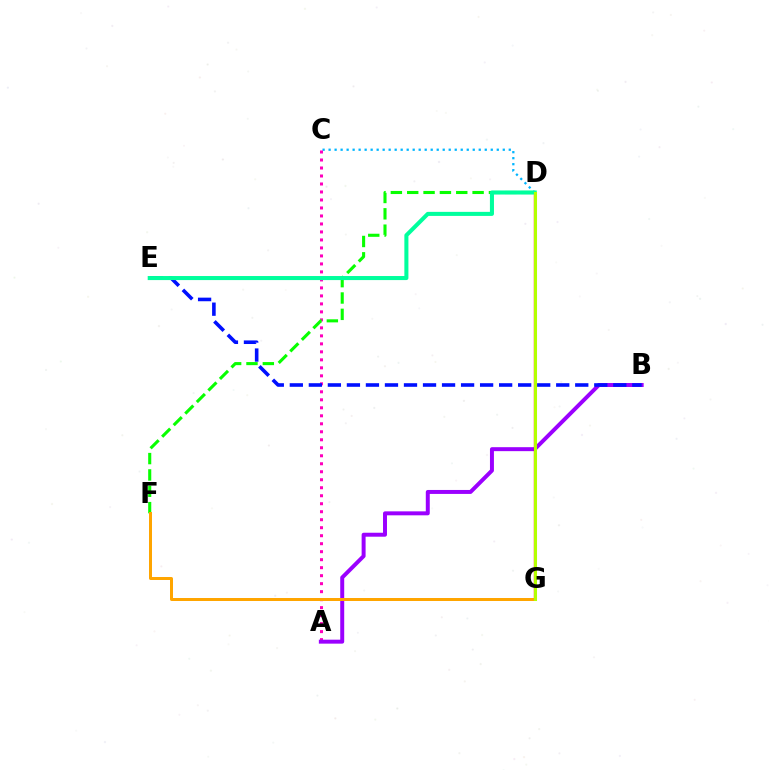{('C', 'D'): [{'color': '#00b5ff', 'line_style': 'dotted', 'thickness': 1.63}], ('A', 'C'): [{'color': '#ff00bd', 'line_style': 'dotted', 'thickness': 2.17}], ('A', 'B'): [{'color': '#9b00ff', 'line_style': 'solid', 'thickness': 2.85}], ('B', 'E'): [{'color': '#0010ff', 'line_style': 'dashed', 'thickness': 2.59}], ('D', 'F'): [{'color': '#08ff00', 'line_style': 'dashed', 'thickness': 2.22}], ('D', 'G'): [{'color': '#ff0000', 'line_style': 'solid', 'thickness': 1.69}, {'color': '#b3ff00', 'line_style': 'solid', 'thickness': 2.19}], ('F', 'G'): [{'color': '#ffa500', 'line_style': 'solid', 'thickness': 2.16}], ('D', 'E'): [{'color': '#00ff9d', 'line_style': 'solid', 'thickness': 2.92}]}